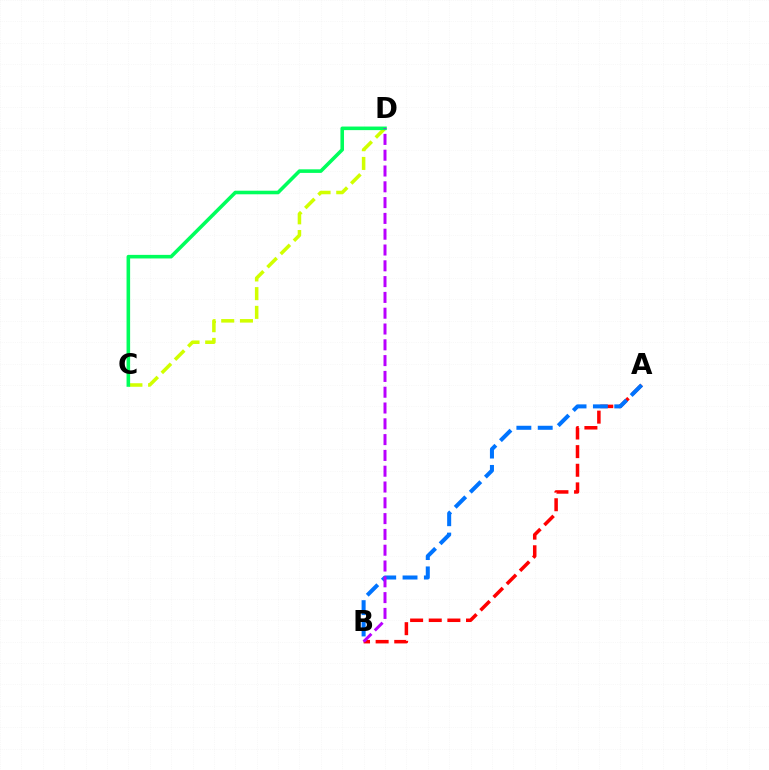{('C', 'D'): [{'color': '#d1ff00', 'line_style': 'dashed', 'thickness': 2.54}, {'color': '#00ff5c', 'line_style': 'solid', 'thickness': 2.58}], ('A', 'B'): [{'color': '#ff0000', 'line_style': 'dashed', 'thickness': 2.53}, {'color': '#0074ff', 'line_style': 'dashed', 'thickness': 2.9}], ('B', 'D'): [{'color': '#b900ff', 'line_style': 'dashed', 'thickness': 2.15}]}